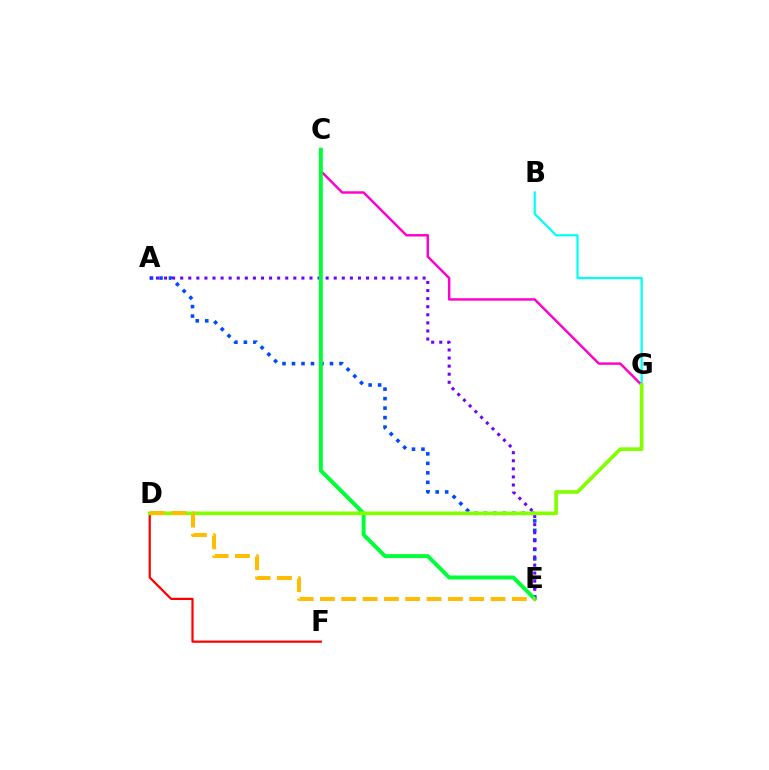{('A', 'E'): [{'color': '#004bff', 'line_style': 'dotted', 'thickness': 2.58}, {'color': '#7200ff', 'line_style': 'dotted', 'thickness': 2.2}], ('B', 'G'): [{'color': '#00fff6', 'line_style': 'solid', 'thickness': 1.61}], ('C', 'G'): [{'color': '#ff00cf', 'line_style': 'solid', 'thickness': 1.76}], ('C', 'E'): [{'color': '#00ff39', 'line_style': 'solid', 'thickness': 2.84}], ('D', 'F'): [{'color': '#ff0000', 'line_style': 'solid', 'thickness': 1.59}], ('D', 'G'): [{'color': '#84ff00', 'line_style': 'solid', 'thickness': 2.66}], ('D', 'E'): [{'color': '#ffbd00', 'line_style': 'dashed', 'thickness': 2.9}]}